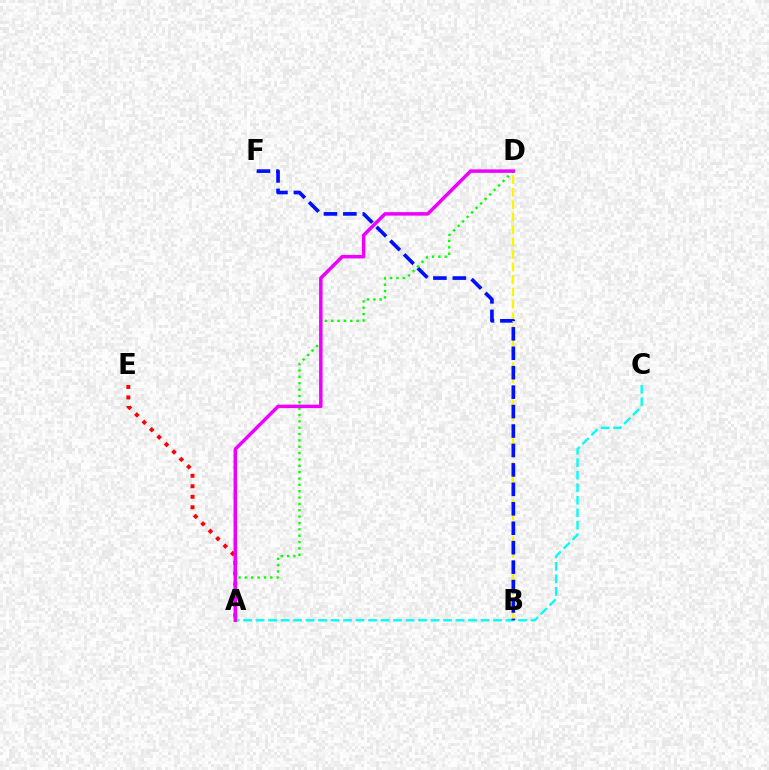{('A', 'C'): [{'color': '#00fff6', 'line_style': 'dashed', 'thickness': 1.7}], ('A', 'E'): [{'color': '#ff0000', 'line_style': 'dotted', 'thickness': 2.85}], ('B', 'D'): [{'color': '#fcf500', 'line_style': 'dashed', 'thickness': 1.69}], ('B', 'F'): [{'color': '#0010ff', 'line_style': 'dashed', 'thickness': 2.64}], ('A', 'D'): [{'color': '#08ff00', 'line_style': 'dotted', 'thickness': 1.73}, {'color': '#ee00ff', 'line_style': 'solid', 'thickness': 2.51}]}